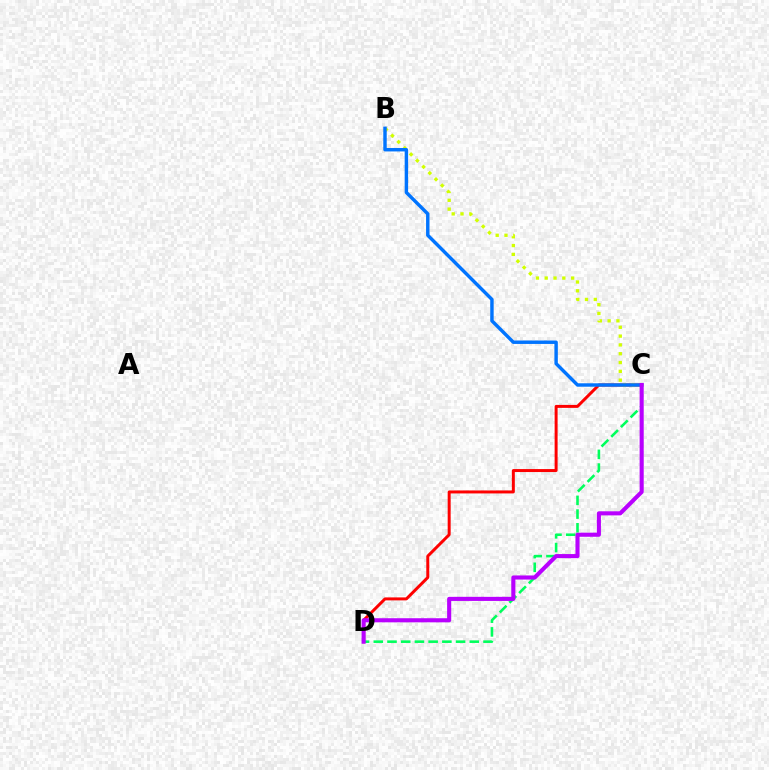{('C', 'D'): [{'color': '#ff0000', 'line_style': 'solid', 'thickness': 2.14}, {'color': '#00ff5c', 'line_style': 'dashed', 'thickness': 1.86}, {'color': '#b900ff', 'line_style': 'solid', 'thickness': 2.95}], ('B', 'C'): [{'color': '#d1ff00', 'line_style': 'dotted', 'thickness': 2.39}, {'color': '#0074ff', 'line_style': 'solid', 'thickness': 2.47}]}